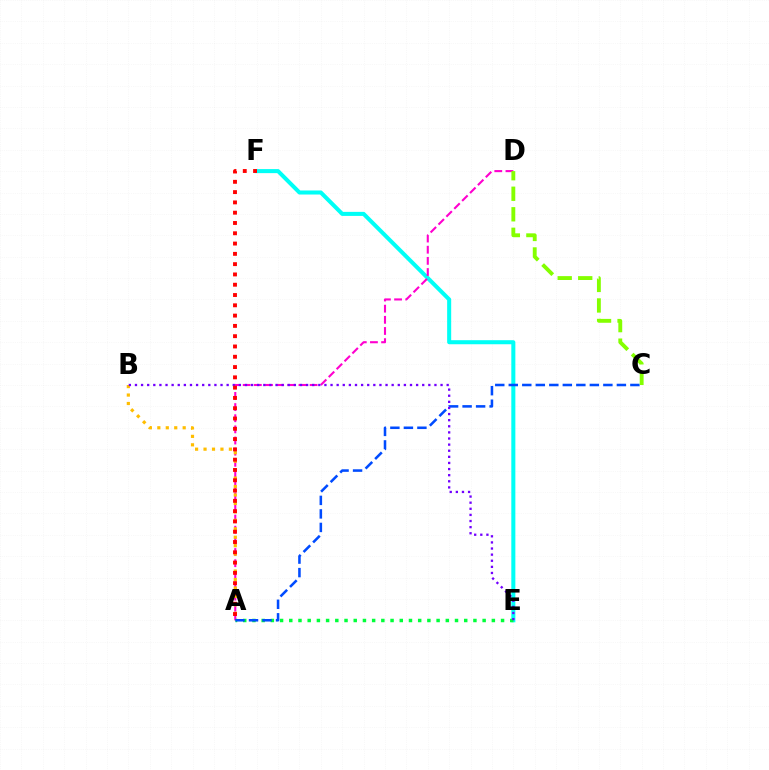{('E', 'F'): [{'color': '#00fff6', 'line_style': 'solid', 'thickness': 2.91}], ('A', 'D'): [{'color': '#ff00cf', 'line_style': 'dashed', 'thickness': 1.51}], ('A', 'E'): [{'color': '#00ff39', 'line_style': 'dotted', 'thickness': 2.5}], ('A', 'B'): [{'color': '#ffbd00', 'line_style': 'dotted', 'thickness': 2.3}], ('A', 'C'): [{'color': '#004bff', 'line_style': 'dashed', 'thickness': 1.84}], ('B', 'E'): [{'color': '#7200ff', 'line_style': 'dotted', 'thickness': 1.66}], ('A', 'F'): [{'color': '#ff0000', 'line_style': 'dotted', 'thickness': 2.8}], ('C', 'D'): [{'color': '#84ff00', 'line_style': 'dashed', 'thickness': 2.79}]}